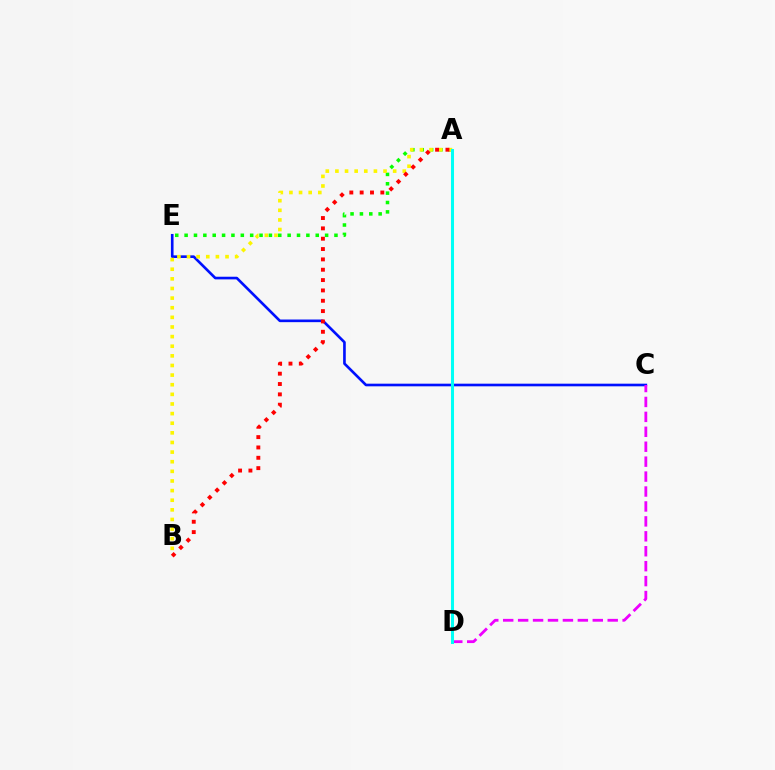{('C', 'E'): [{'color': '#0010ff', 'line_style': 'solid', 'thickness': 1.9}], ('A', 'E'): [{'color': '#08ff00', 'line_style': 'dotted', 'thickness': 2.54}], ('C', 'D'): [{'color': '#ee00ff', 'line_style': 'dashed', 'thickness': 2.03}], ('A', 'B'): [{'color': '#fcf500', 'line_style': 'dotted', 'thickness': 2.61}, {'color': '#ff0000', 'line_style': 'dotted', 'thickness': 2.81}], ('A', 'D'): [{'color': '#00fff6', 'line_style': 'solid', 'thickness': 2.18}]}